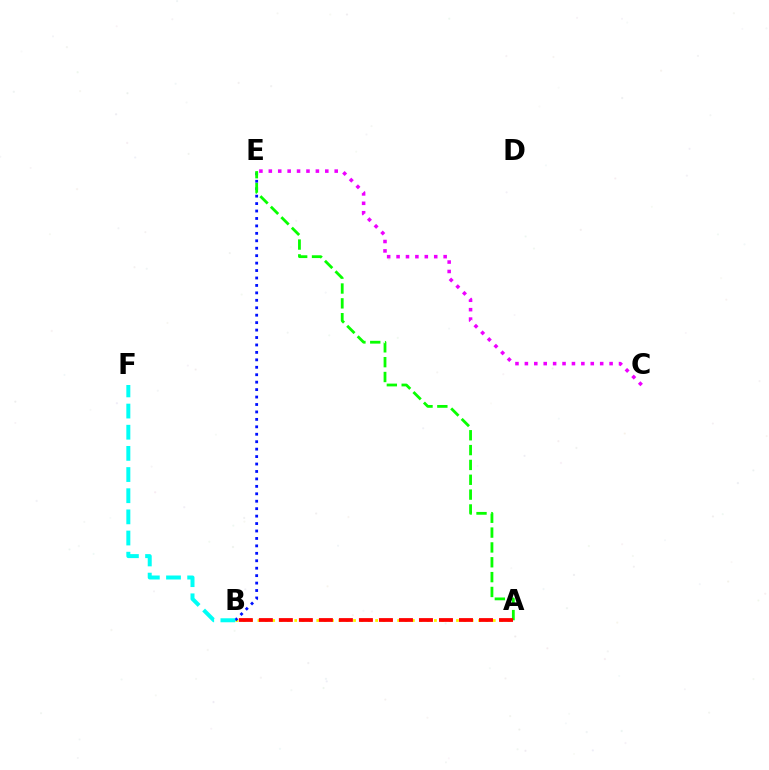{('A', 'B'): [{'color': '#fcf500', 'line_style': 'dotted', 'thickness': 2.0}, {'color': '#ff0000', 'line_style': 'dashed', 'thickness': 2.72}], ('B', 'E'): [{'color': '#0010ff', 'line_style': 'dotted', 'thickness': 2.02}], ('A', 'E'): [{'color': '#08ff00', 'line_style': 'dashed', 'thickness': 2.02}], ('B', 'F'): [{'color': '#00fff6', 'line_style': 'dashed', 'thickness': 2.87}], ('C', 'E'): [{'color': '#ee00ff', 'line_style': 'dotted', 'thickness': 2.56}]}